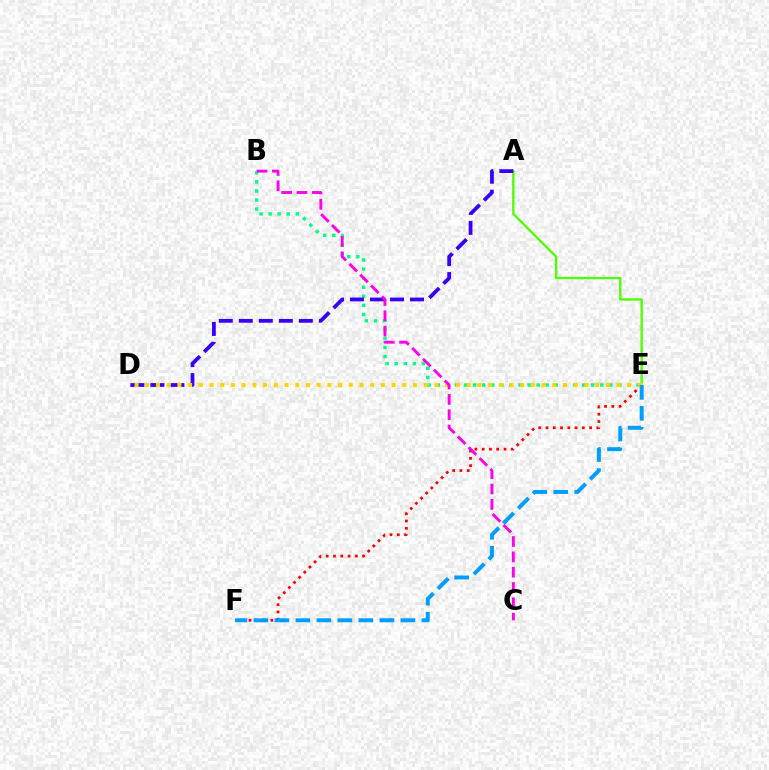{('E', 'F'): [{'color': '#ff0000', 'line_style': 'dotted', 'thickness': 1.97}, {'color': '#009eff', 'line_style': 'dashed', 'thickness': 2.85}], ('B', 'E'): [{'color': '#00ff86', 'line_style': 'dotted', 'thickness': 2.47}], ('A', 'E'): [{'color': '#4fff00', 'line_style': 'solid', 'thickness': 1.67}], ('A', 'D'): [{'color': '#3700ff', 'line_style': 'dashed', 'thickness': 2.72}], ('D', 'E'): [{'color': '#ffd500', 'line_style': 'dotted', 'thickness': 2.91}], ('B', 'C'): [{'color': '#ff00ed', 'line_style': 'dashed', 'thickness': 2.08}]}